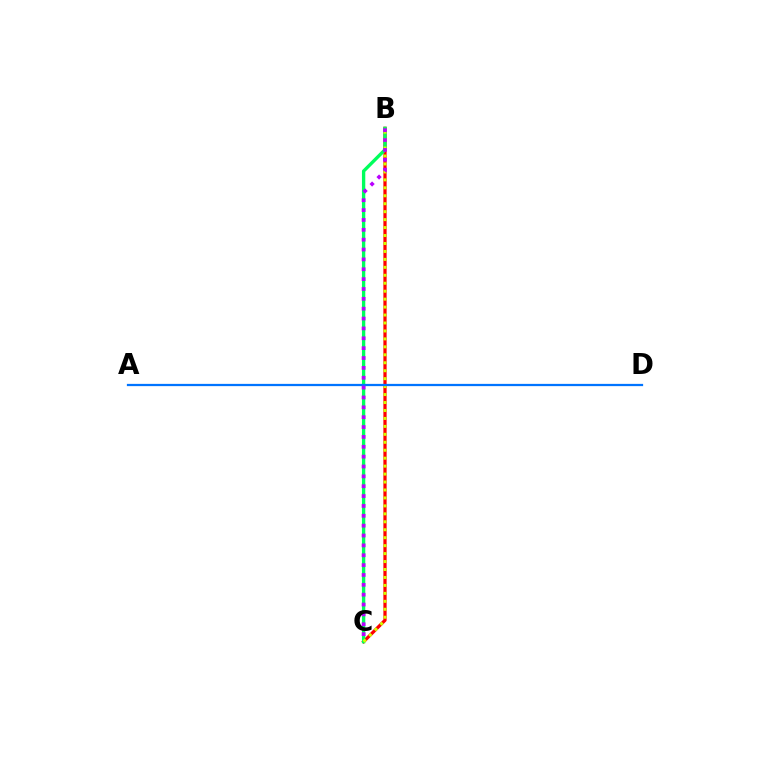{('B', 'C'): [{'color': '#ff0000', 'line_style': 'solid', 'thickness': 2.34}, {'color': '#00ff5c', 'line_style': 'solid', 'thickness': 2.41}, {'color': '#d1ff00', 'line_style': 'dotted', 'thickness': 2.16}, {'color': '#b900ff', 'line_style': 'dotted', 'thickness': 2.68}], ('A', 'D'): [{'color': '#0074ff', 'line_style': 'solid', 'thickness': 1.62}]}